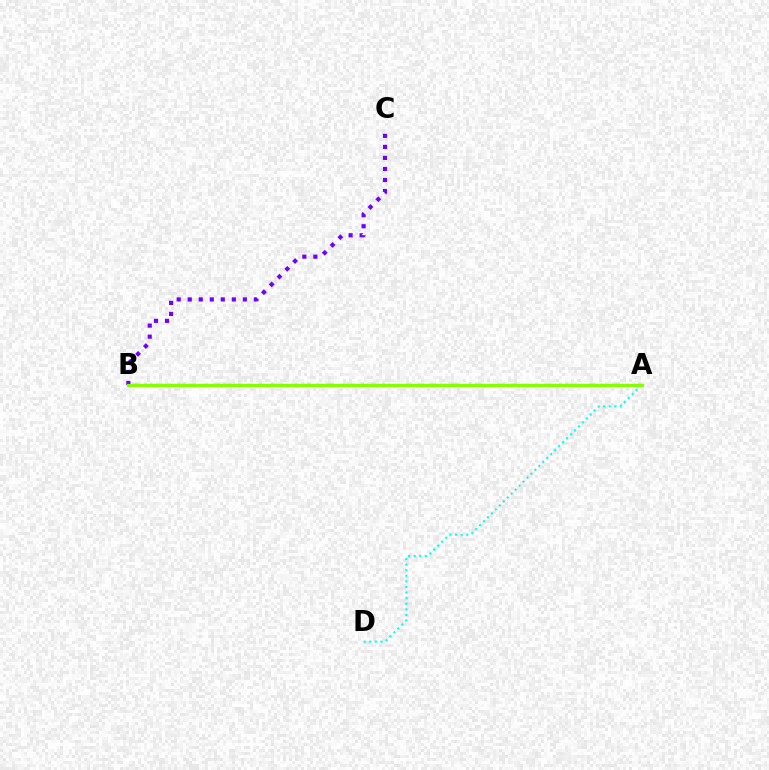{('B', 'C'): [{'color': '#7200ff', 'line_style': 'dotted', 'thickness': 3.0}], ('A', 'B'): [{'color': '#ff0000', 'line_style': 'dashed', 'thickness': 1.55}, {'color': '#84ff00', 'line_style': 'solid', 'thickness': 2.24}], ('A', 'D'): [{'color': '#00fff6', 'line_style': 'dotted', 'thickness': 1.52}]}